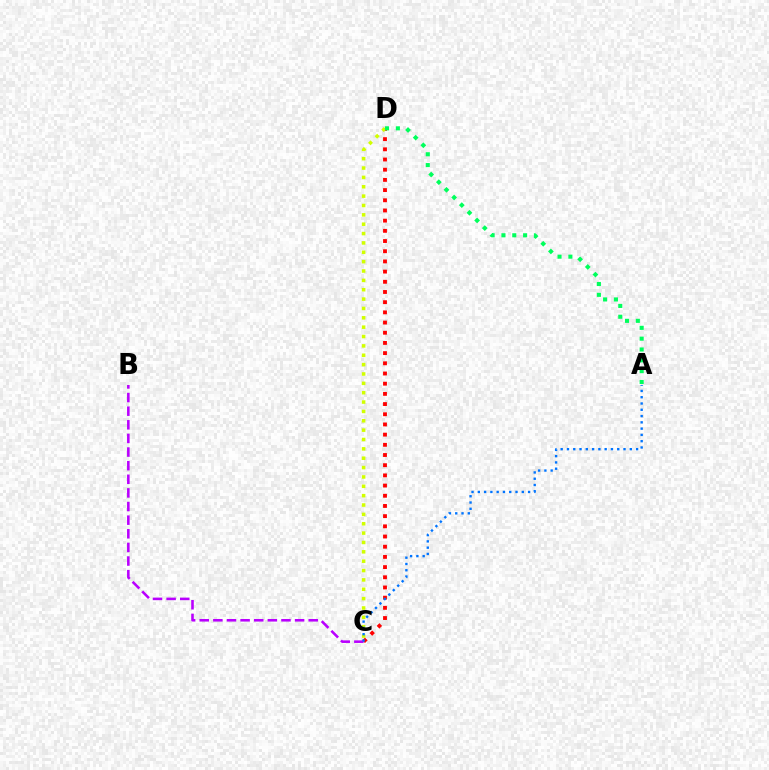{('C', 'D'): [{'color': '#ff0000', 'line_style': 'dotted', 'thickness': 2.77}, {'color': '#d1ff00', 'line_style': 'dotted', 'thickness': 2.54}], ('B', 'C'): [{'color': '#b900ff', 'line_style': 'dashed', 'thickness': 1.85}], ('A', 'C'): [{'color': '#0074ff', 'line_style': 'dotted', 'thickness': 1.71}], ('A', 'D'): [{'color': '#00ff5c', 'line_style': 'dotted', 'thickness': 2.94}]}